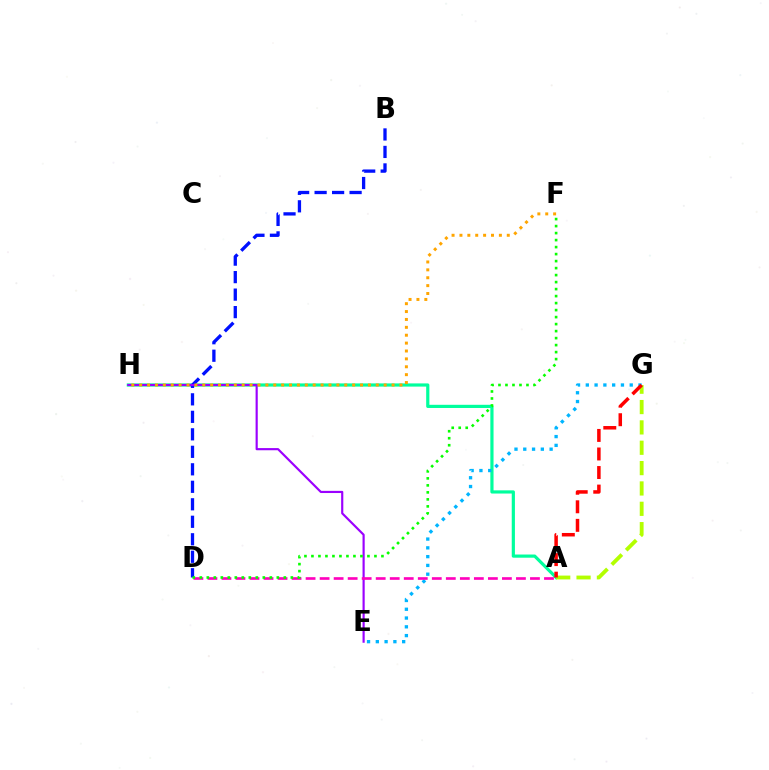{('A', 'H'): [{'color': '#00ff9d', 'line_style': 'solid', 'thickness': 2.29}], ('E', 'G'): [{'color': '#00b5ff', 'line_style': 'dotted', 'thickness': 2.39}], ('B', 'D'): [{'color': '#0010ff', 'line_style': 'dashed', 'thickness': 2.38}], ('E', 'H'): [{'color': '#9b00ff', 'line_style': 'solid', 'thickness': 1.56}], ('F', 'H'): [{'color': '#ffa500', 'line_style': 'dotted', 'thickness': 2.14}], ('A', 'D'): [{'color': '#ff00bd', 'line_style': 'dashed', 'thickness': 1.91}], ('D', 'F'): [{'color': '#08ff00', 'line_style': 'dotted', 'thickness': 1.9}], ('A', 'G'): [{'color': '#b3ff00', 'line_style': 'dashed', 'thickness': 2.76}, {'color': '#ff0000', 'line_style': 'dashed', 'thickness': 2.52}]}